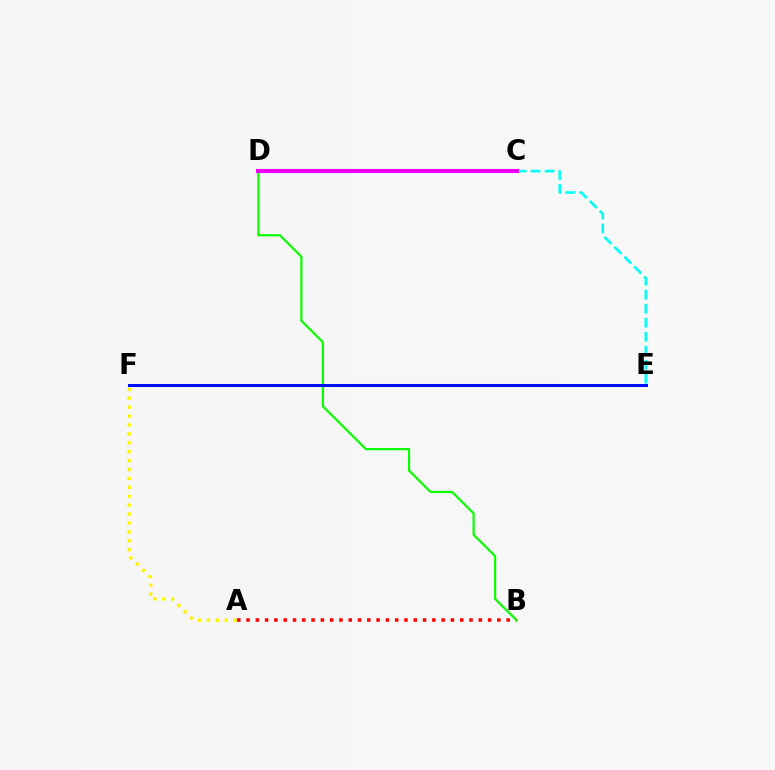{('A', 'F'): [{'color': '#fcf500', 'line_style': 'dotted', 'thickness': 2.42}], ('A', 'B'): [{'color': '#ff0000', 'line_style': 'dotted', 'thickness': 2.52}], ('C', 'E'): [{'color': '#00fff6', 'line_style': 'dashed', 'thickness': 1.9}], ('B', 'D'): [{'color': '#08ff00', 'line_style': 'solid', 'thickness': 1.58}], ('E', 'F'): [{'color': '#0010ff', 'line_style': 'solid', 'thickness': 2.19}], ('C', 'D'): [{'color': '#ee00ff', 'line_style': 'solid', 'thickness': 2.94}]}